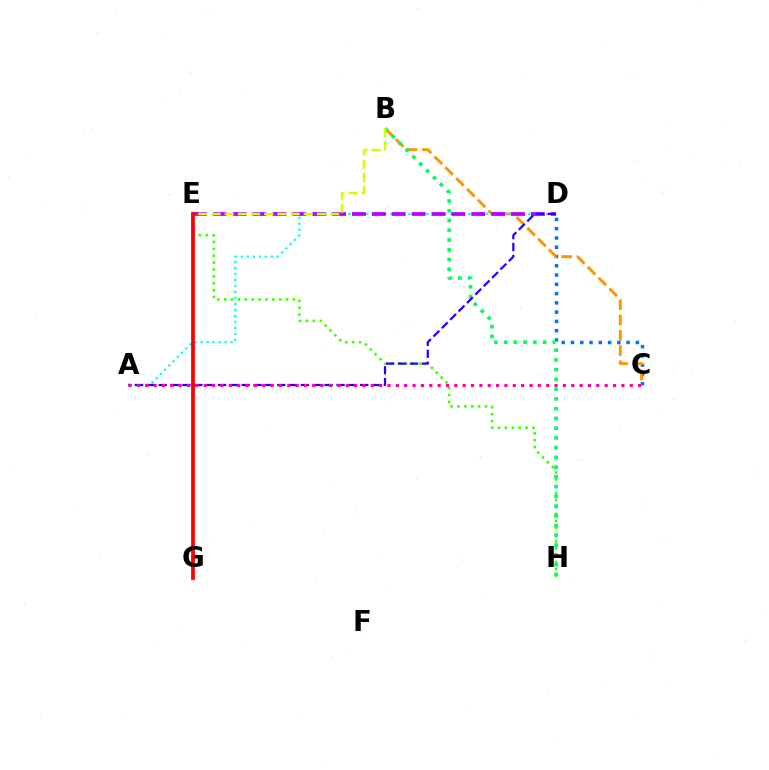{('C', 'D'): [{'color': '#0074ff', 'line_style': 'dotted', 'thickness': 2.52}], ('B', 'C'): [{'color': '#ff9400', 'line_style': 'dashed', 'thickness': 2.08}], ('E', 'H'): [{'color': '#3dff00', 'line_style': 'dotted', 'thickness': 1.87}], ('B', 'H'): [{'color': '#00ff5c', 'line_style': 'dotted', 'thickness': 2.65}], ('A', 'D'): [{'color': '#00fff6', 'line_style': 'dotted', 'thickness': 1.63}, {'color': '#2500ff', 'line_style': 'dashed', 'thickness': 1.61}], ('D', 'E'): [{'color': '#b900ff', 'line_style': 'dashed', 'thickness': 2.7}], ('A', 'C'): [{'color': '#ff00ac', 'line_style': 'dotted', 'thickness': 2.27}], ('B', 'E'): [{'color': '#d1ff00', 'line_style': 'dashed', 'thickness': 1.79}], ('E', 'G'): [{'color': '#ff0000', 'line_style': 'solid', 'thickness': 2.72}]}